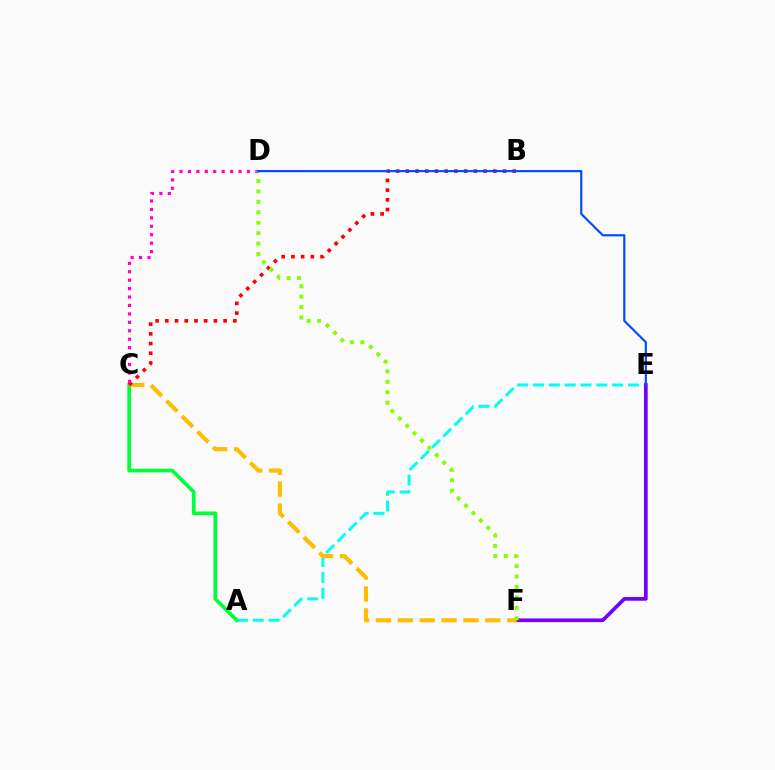{('A', 'E'): [{'color': '#00fff6', 'line_style': 'dashed', 'thickness': 2.15}], ('E', 'F'): [{'color': '#7200ff', 'line_style': 'solid', 'thickness': 2.67}], ('A', 'C'): [{'color': '#00ff39', 'line_style': 'solid', 'thickness': 2.67}], ('C', 'F'): [{'color': '#ffbd00', 'line_style': 'dashed', 'thickness': 2.97}], ('B', 'C'): [{'color': '#ff0000', 'line_style': 'dotted', 'thickness': 2.64}], ('C', 'D'): [{'color': '#ff00cf', 'line_style': 'dotted', 'thickness': 2.29}], ('D', 'F'): [{'color': '#84ff00', 'line_style': 'dotted', 'thickness': 2.84}], ('D', 'E'): [{'color': '#004bff', 'line_style': 'solid', 'thickness': 1.55}]}